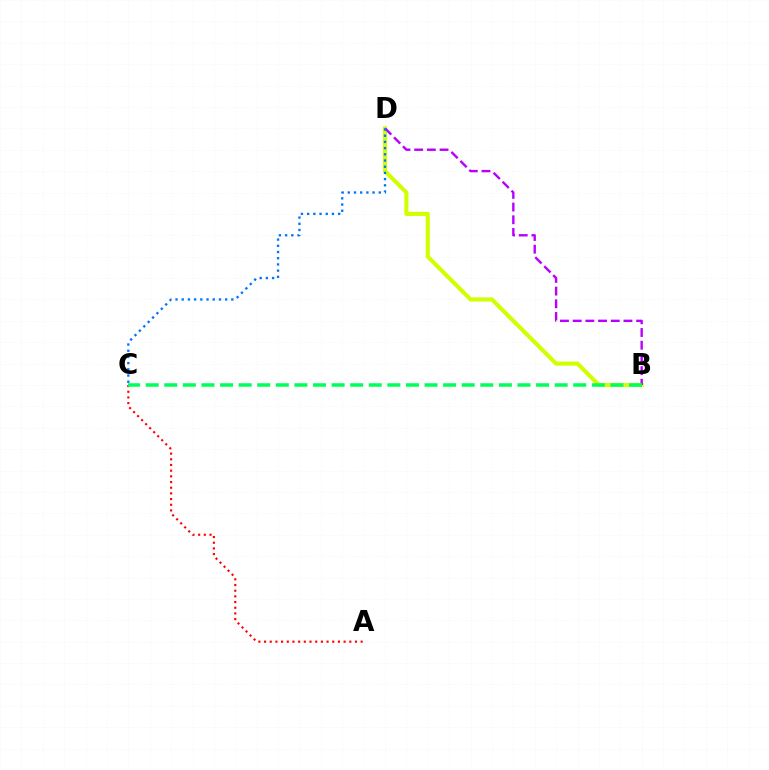{('B', 'D'): [{'color': '#d1ff00', 'line_style': 'solid', 'thickness': 2.95}, {'color': '#b900ff', 'line_style': 'dashed', 'thickness': 1.72}], ('A', 'C'): [{'color': '#ff0000', 'line_style': 'dotted', 'thickness': 1.54}], ('B', 'C'): [{'color': '#00ff5c', 'line_style': 'dashed', 'thickness': 2.53}], ('C', 'D'): [{'color': '#0074ff', 'line_style': 'dotted', 'thickness': 1.68}]}